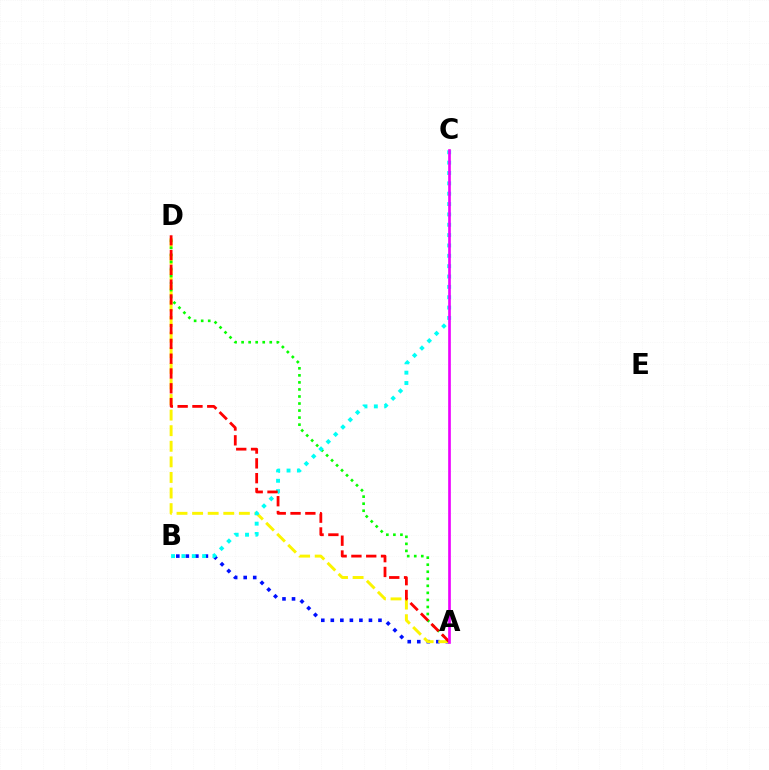{('A', 'B'): [{'color': '#0010ff', 'line_style': 'dotted', 'thickness': 2.59}], ('A', 'D'): [{'color': '#fcf500', 'line_style': 'dashed', 'thickness': 2.12}, {'color': '#08ff00', 'line_style': 'dotted', 'thickness': 1.91}, {'color': '#ff0000', 'line_style': 'dashed', 'thickness': 2.01}], ('B', 'C'): [{'color': '#00fff6', 'line_style': 'dotted', 'thickness': 2.81}], ('A', 'C'): [{'color': '#ee00ff', 'line_style': 'solid', 'thickness': 1.91}]}